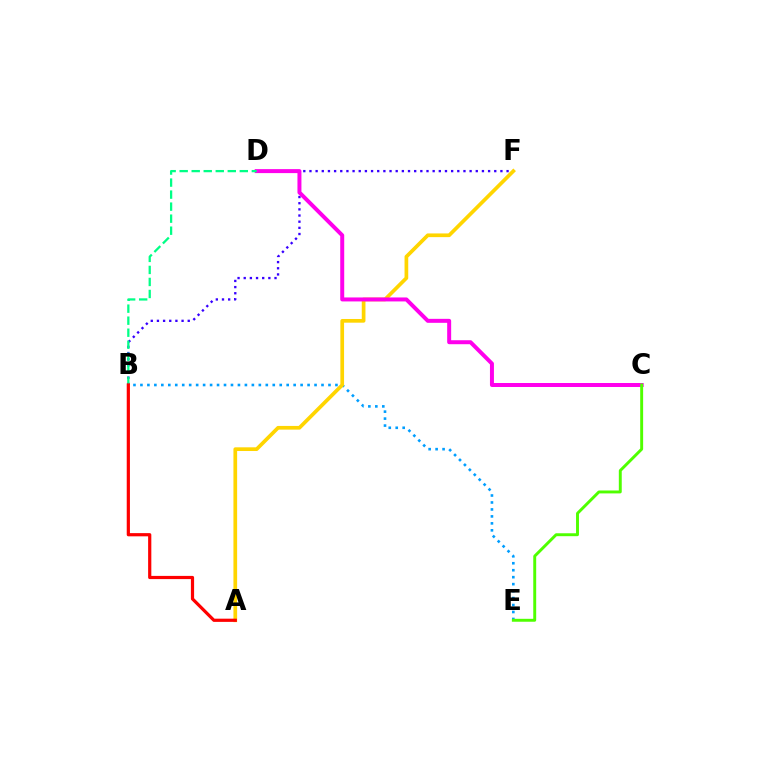{('B', 'E'): [{'color': '#009eff', 'line_style': 'dotted', 'thickness': 1.89}], ('B', 'F'): [{'color': '#3700ff', 'line_style': 'dotted', 'thickness': 1.67}], ('A', 'F'): [{'color': '#ffd500', 'line_style': 'solid', 'thickness': 2.66}], ('C', 'D'): [{'color': '#ff00ed', 'line_style': 'solid', 'thickness': 2.87}], ('B', 'D'): [{'color': '#00ff86', 'line_style': 'dashed', 'thickness': 1.63}], ('A', 'B'): [{'color': '#ff0000', 'line_style': 'solid', 'thickness': 2.31}], ('C', 'E'): [{'color': '#4fff00', 'line_style': 'solid', 'thickness': 2.1}]}